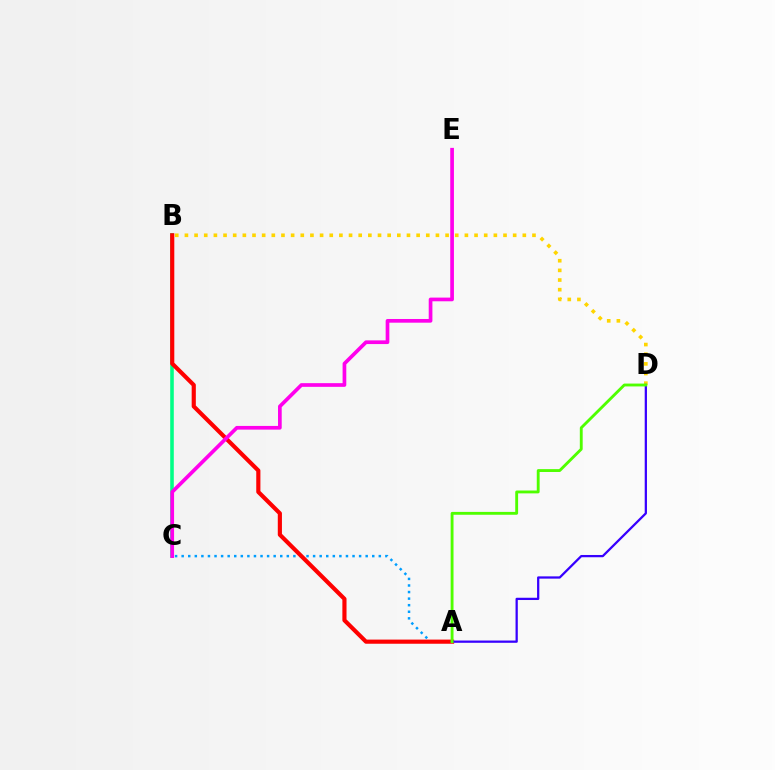{('B', 'D'): [{'color': '#ffd500', 'line_style': 'dotted', 'thickness': 2.62}], ('A', 'C'): [{'color': '#009eff', 'line_style': 'dotted', 'thickness': 1.79}], ('B', 'C'): [{'color': '#00ff86', 'line_style': 'solid', 'thickness': 2.57}], ('A', 'B'): [{'color': '#ff0000', 'line_style': 'solid', 'thickness': 2.99}], ('C', 'E'): [{'color': '#ff00ed', 'line_style': 'solid', 'thickness': 2.66}], ('A', 'D'): [{'color': '#3700ff', 'line_style': 'solid', 'thickness': 1.63}, {'color': '#4fff00', 'line_style': 'solid', 'thickness': 2.06}]}